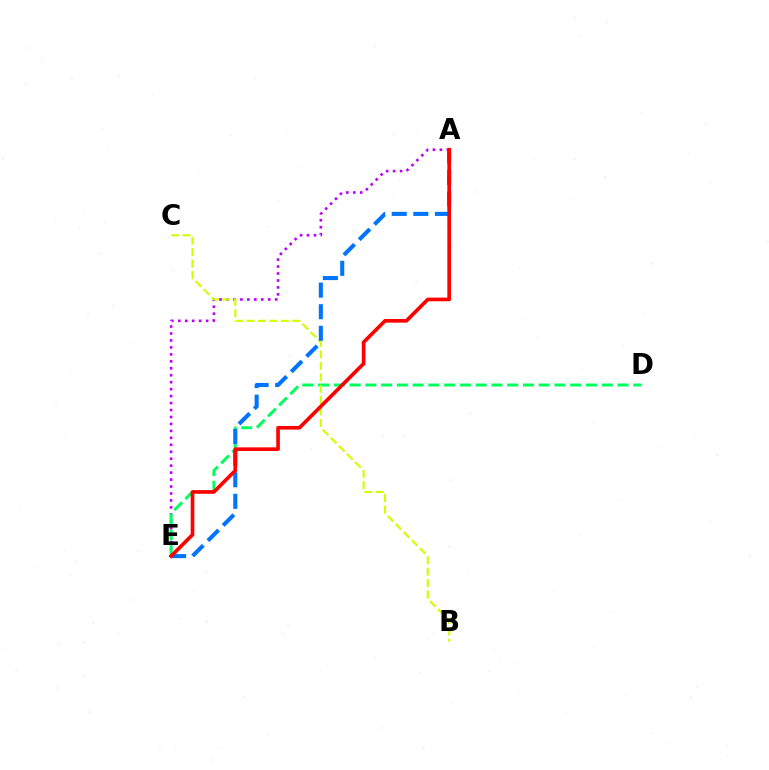{('A', 'E'): [{'color': '#b900ff', 'line_style': 'dotted', 'thickness': 1.89}, {'color': '#0074ff', 'line_style': 'dashed', 'thickness': 2.93}, {'color': '#ff0000', 'line_style': 'solid', 'thickness': 2.63}], ('D', 'E'): [{'color': '#00ff5c', 'line_style': 'dashed', 'thickness': 2.14}], ('B', 'C'): [{'color': '#d1ff00', 'line_style': 'dashed', 'thickness': 1.55}]}